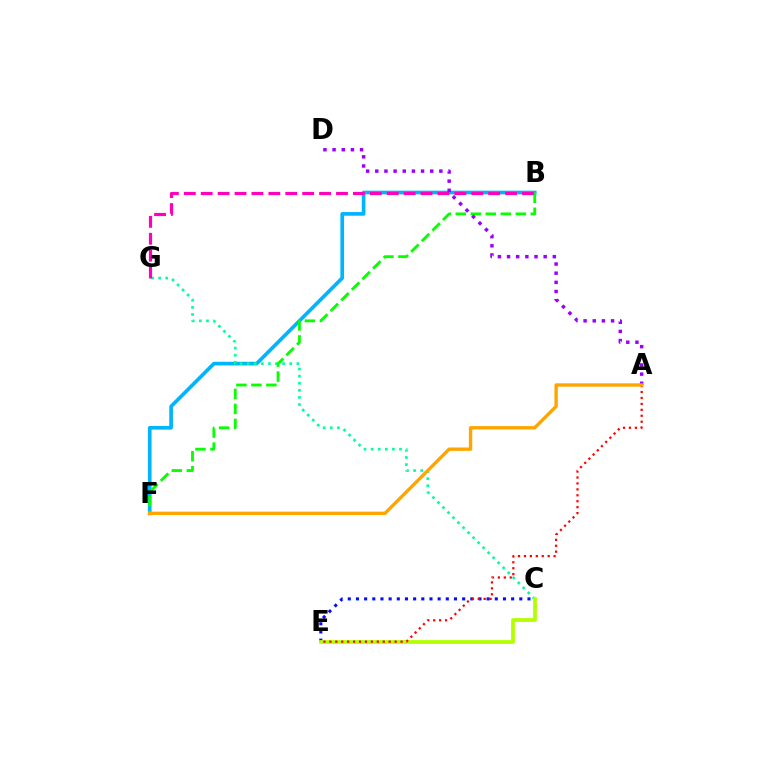{('B', 'F'): [{'color': '#00b5ff', 'line_style': 'solid', 'thickness': 2.64}, {'color': '#08ff00', 'line_style': 'dashed', 'thickness': 2.04}], ('C', 'G'): [{'color': '#00ff9d', 'line_style': 'dotted', 'thickness': 1.93}], ('A', 'D'): [{'color': '#9b00ff', 'line_style': 'dotted', 'thickness': 2.49}], ('C', 'E'): [{'color': '#0010ff', 'line_style': 'dotted', 'thickness': 2.22}, {'color': '#b3ff00', 'line_style': 'solid', 'thickness': 2.71}], ('B', 'G'): [{'color': '#ff00bd', 'line_style': 'dashed', 'thickness': 2.3}], ('A', 'E'): [{'color': '#ff0000', 'line_style': 'dotted', 'thickness': 1.61}], ('A', 'F'): [{'color': '#ffa500', 'line_style': 'solid', 'thickness': 2.43}]}